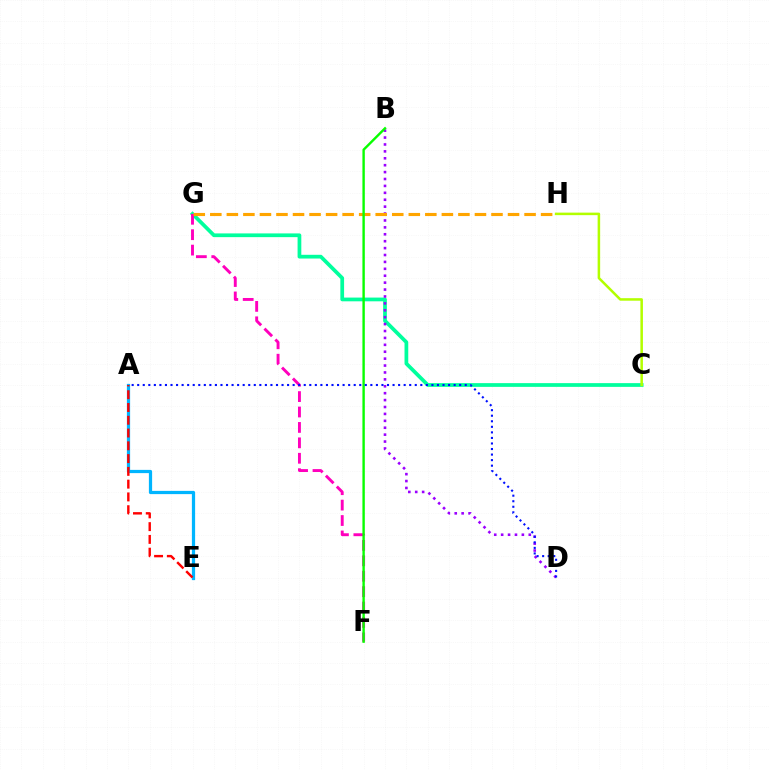{('A', 'E'): [{'color': '#00b5ff', 'line_style': 'solid', 'thickness': 2.33}, {'color': '#ff0000', 'line_style': 'dashed', 'thickness': 1.74}], ('C', 'G'): [{'color': '#00ff9d', 'line_style': 'solid', 'thickness': 2.69}], ('F', 'G'): [{'color': '#ff00bd', 'line_style': 'dashed', 'thickness': 2.09}], ('C', 'H'): [{'color': '#b3ff00', 'line_style': 'solid', 'thickness': 1.82}], ('B', 'D'): [{'color': '#9b00ff', 'line_style': 'dotted', 'thickness': 1.88}], ('G', 'H'): [{'color': '#ffa500', 'line_style': 'dashed', 'thickness': 2.25}], ('B', 'F'): [{'color': '#08ff00', 'line_style': 'solid', 'thickness': 1.72}], ('A', 'D'): [{'color': '#0010ff', 'line_style': 'dotted', 'thickness': 1.51}]}